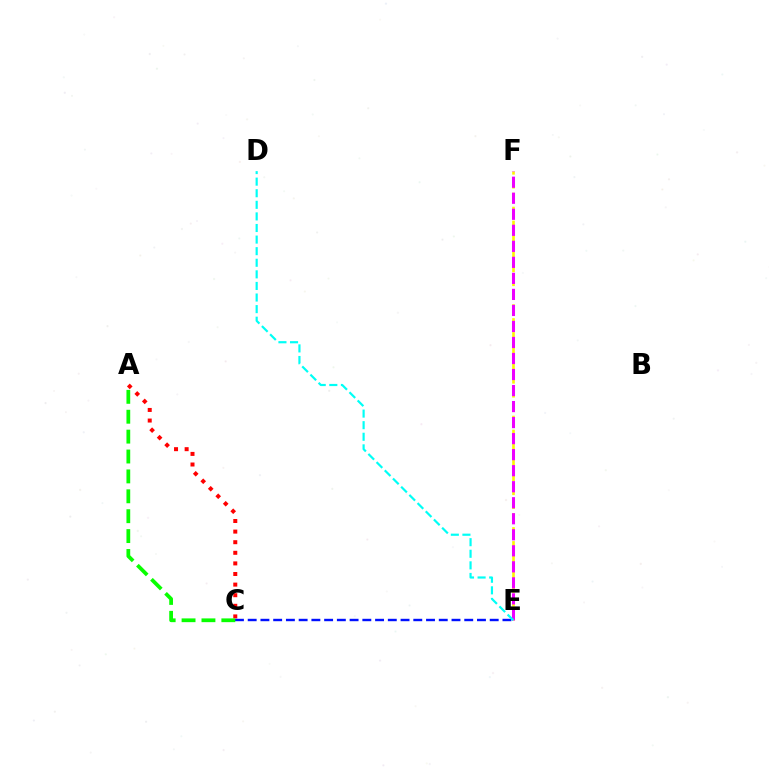{('A', 'C'): [{'color': '#ff0000', 'line_style': 'dotted', 'thickness': 2.88}, {'color': '#08ff00', 'line_style': 'dashed', 'thickness': 2.7}], ('E', 'F'): [{'color': '#fcf500', 'line_style': 'dashed', 'thickness': 1.89}, {'color': '#ee00ff', 'line_style': 'dashed', 'thickness': 2.18}], ('C', 'E'): [{'color': '#0010ff', 'line_style': 'dashed', 'thickness': 1.73}], ('D', 'E'): [{'color': '#00fff6', 'line_style': 'dashed', 'thickness': 1.57}]}